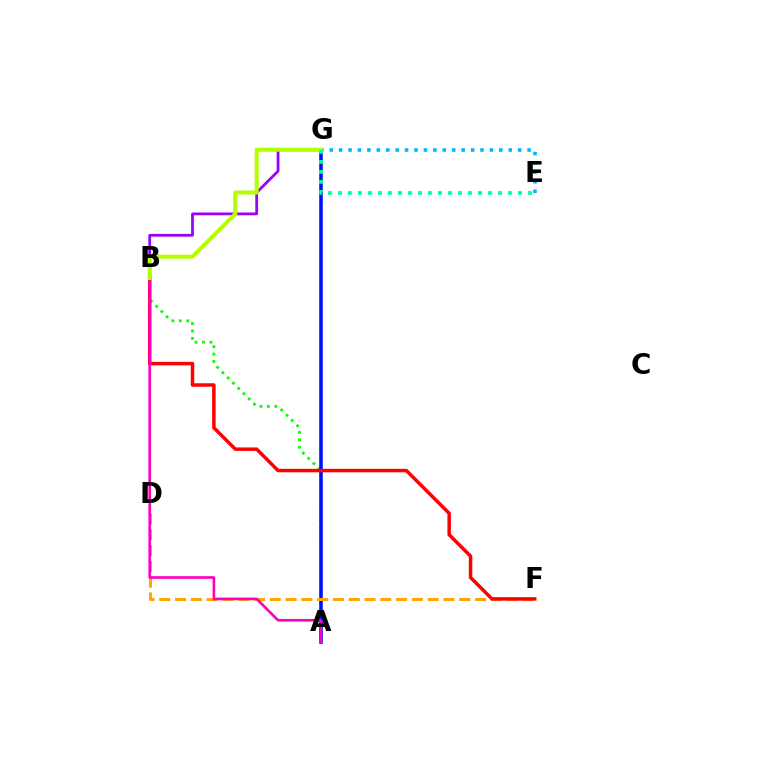{('A', 'B'): [{'color': '#08ff00', 'line_style': 'dotted', 'thickness': 2.02}, {'color': '#ff00bd', 'line_style': 'solid', 'thickness': 1.9}], ('E', 'G'): [{'color': '#00b5ff', 'line_style': 'dotted', 'thickness': 2.56}, {'color': '#00ff9d', 'line_style': 'dotted', 'thickness': 2.72}], ('A', 'G'): [{'color': '#0010ff', 'line_style': 'solid', 'thickness': 2.57}], ('D', 'F'): [{'color': '#ffa500', 'line_style': 'dashed', 'thickness': 2.15}], ('B', 'F'): [{'color': '#ff0000', 'line_style': 'solid', 'thickness': 2.51}], ('B', 'G'): [{'color': '#9b00ff', 'line_style': 'solid', 'thickness': 2.0}, {'color': '#b3ff00', 'line_style': 'solid', 'thickness': 2.91}]}